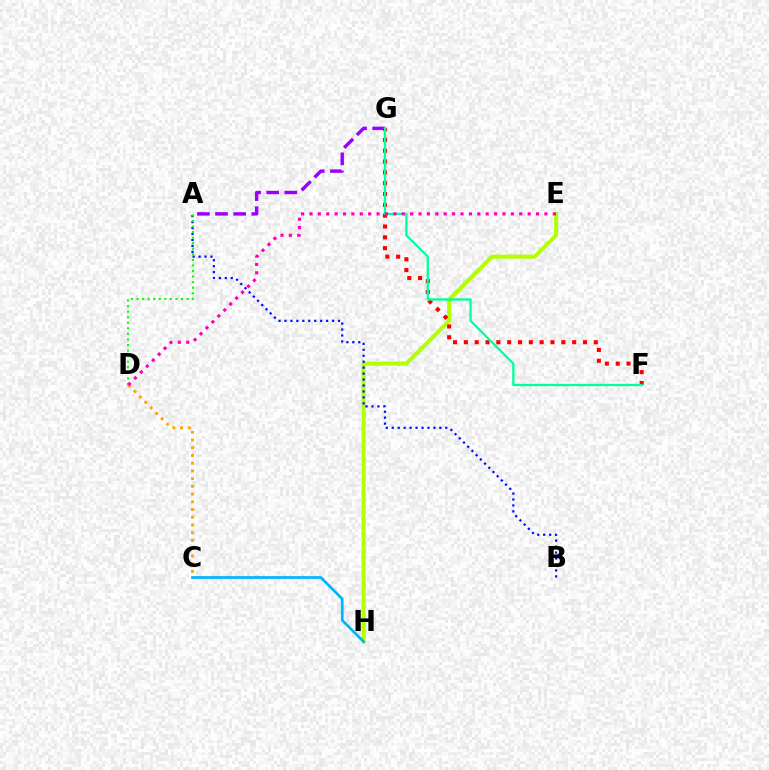{('E', 'H'): [{'color': '#b3ff00', 'line_style': 'solid', 'thickness': 2.9}], ('F', 'G'): [{'color': '#ff0000', 'line_style': 'dotted', 'thickness': 2.94}, {'color': '#00ff9d', 'line_style': 'solid', 'thickness': 1.65}], ('C', 'H'): [{'color': '#00b5ff', 'line_style': 'solid', 'thickness': 1.96}], ('C', 'D'): [{'color': '#ffa500', 'line_style': 'dotted', 'thickness': 2.1}], ('A', 'B'): [{'color': '#0010ff', 'line_style': 'dotted', 'thickness': 1.62}], ('A', 'D'): [{'color': '#08ff00', 'line_style': 'dotted', 'thickness': 1.51}], ('A', 'G'): [{'color': '#9b00ff', 'line_style': 'dashed', 'thickness': 2.46}], ('D', 'E'): [{'color': '#ff00bd', 'line_style': 'dotted', 'thickness': 2.28}]}